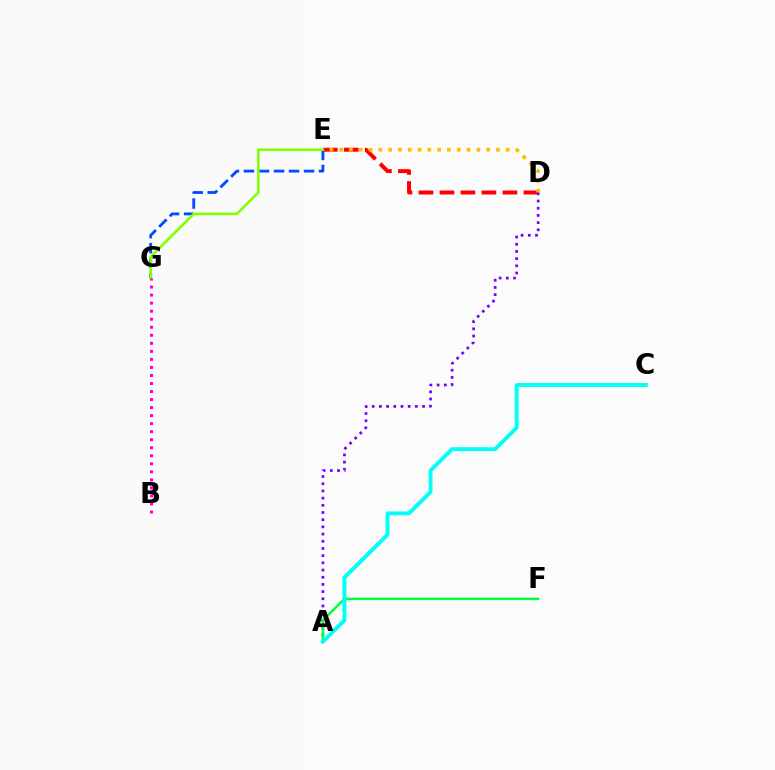{('D', 'E'): [{'color': '#ff0000', 'line_style': 'dashed', 'thickness': 2.85}, {'color': '#ffbd00', 'line_style': 'dotted', 'thickness': 2.66}], ('E', 'G'): [{'color': '#004bff', 'line_style': 'dashed', 'thickness': 2.04}, {'color': '#84ff00', 'line_style': 'solid', 'thickness': 1.85}], ('A', 'D'): [{'color': '#7200ff', 'line_style': 'dotted', 'thickness': 1.95}], ('A', 'F'): [{'color': '#00ff39', 'line_style': 'solid', 'thickness': 1.77}], ('B', 'G'): [{'color': '#ff00cf', 'line_style': 'dotted', 'thickness': 2.18}], ('A', 'C'): [{'color': '#00fff6', 'line_style': 'solid', 'thickness': 2.8}]}